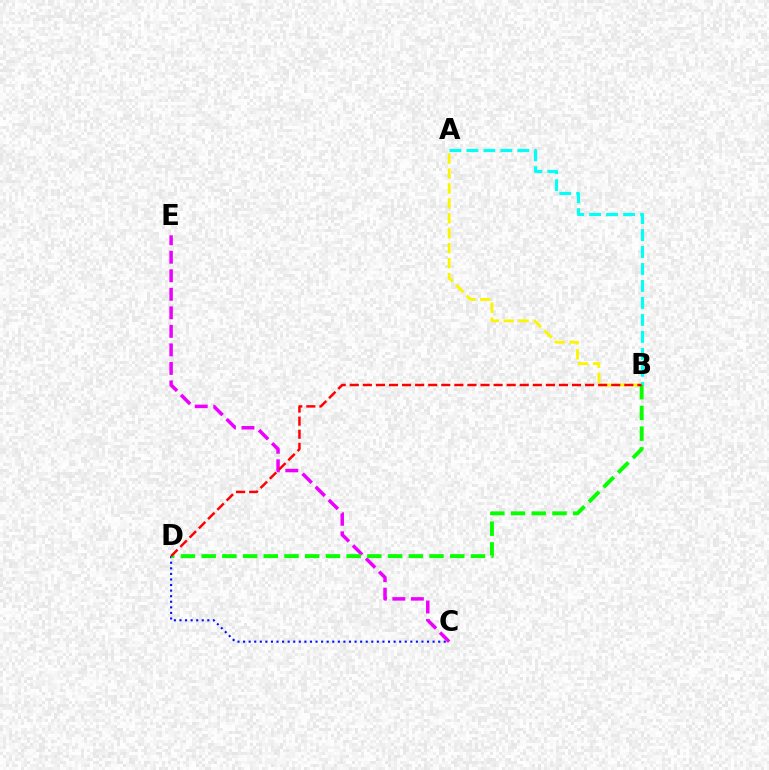{('A', 'B'): [{'color': '#00fff6', 'line_style': 'dashed', 'thickness': 2.31}, {'color': '#fcf500', 'line_style': 'dashed', 'thickness': 2.03}], ('C', 'D'): [{'color': '#0010ff', 'line_style': 'dotted', 'thickness': 1.51}], ('C', 'E'): [{'color': '#ee00ff', 'line_style': 'dashed', 'thickness': 2.52}], ('B', 'D'): [{'color': '#08ff00', 'line_style': 'dashed', 'thickness': 2.81}, {'color': '#ff0000', 'line_style': 'dashed', 'thickness': 1.78}]}